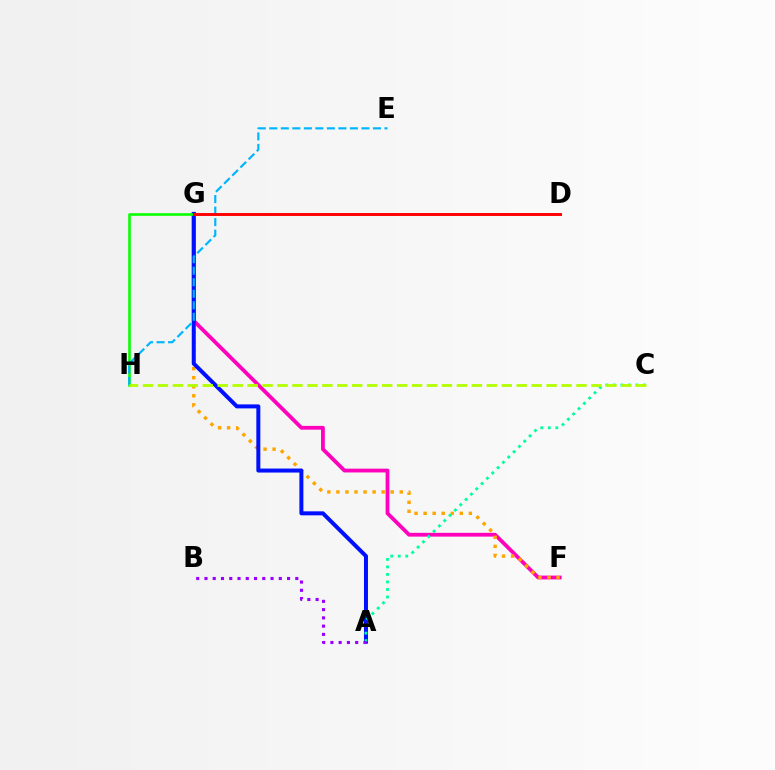{('F', 'G'): [{'color': '#ff00bd', 'line_style': 'solid', 'thickness': 2.73}, {'color': '#ffa500', 'line_style': 'dotted', 'thickness': 2.46}], ('A', 'G'): [{'color': '#0010ff', 'line_style': 'solid', 'thickness': 2.88}], ('G', 'H'): [{'color': '#08ff00', 'line_style': 'solid', 'thickness': 1.88}], ('E', 'H'): [{'color': '#00b5ff', 'line_style': 'dashed', 'thickness': 1.56}], ('A', 'C'): [{'color': '#00ff9d', 'line_style': 'dotted', 'thickness': 2.04}], ('A', 'B'): [{'color': '#9b00ff', 'line_style': 'dotted', 'thickness': 2.24}], ('D', 'G'): [{'color': '#ff0000', 'line_style': 'solid', 'thickness': 2.11}], ('C', 'H'): [{'color': '#b3ff00', 'line_style': 'dashed', 'thickness': 2.03}]}